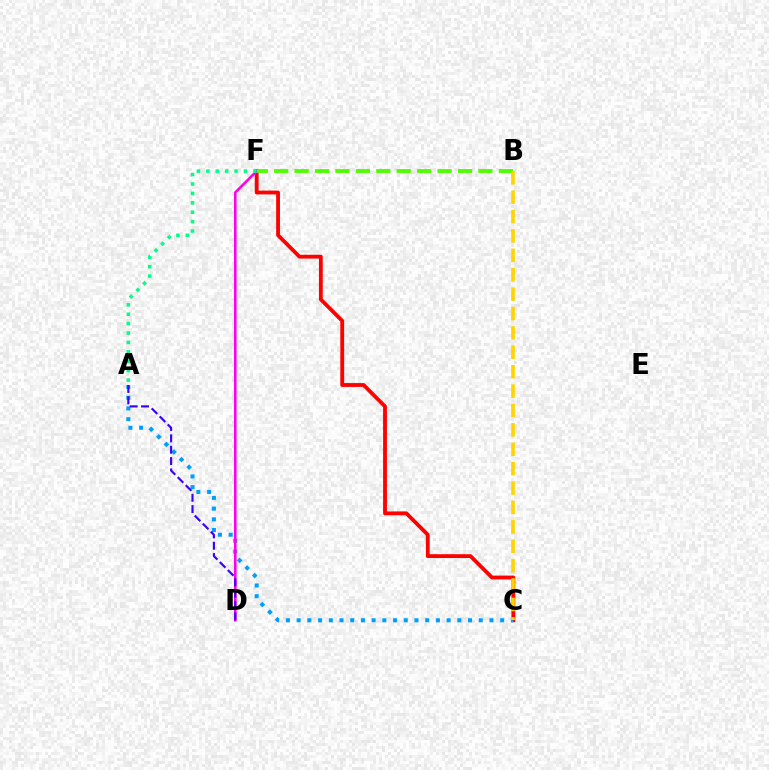{('C', 'F'): [{'color': '#ff0000', 'line_style': 'solid', 'thickness': 2.75}], ('A', 'C'): [{'color': '#009eff', 'line_style': 'dotted', 'thickness': 2.91}], ('D', 'F'): [{'color': '#ff00ed', 'line_style': 'solid', 'thickness': 1.86}], ('B', 'F'): [{'color': '#4fff00', 'line_style': 'dashed', 'thickness': 2.77}], ('A', 'D'): [{'color': '#3700ff', 'line_style': 'dashed', 'thickness': 1.55}], ('B', 'C'): [{'color': '#ffd500', 'line_style': 'dashed', 'thickness': 2.63}], ('A', 'F'): [{'color': '#00ff86', 'line_style': 'dotted', 'thickness': 2.56}]}